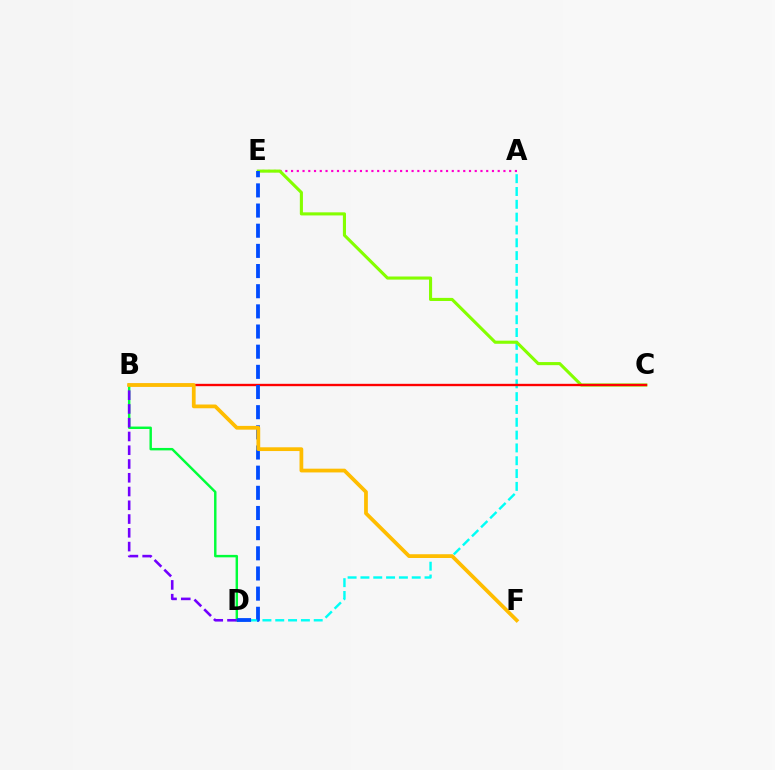{('A', 'D'): [{'color': '#00fff6', 'line_style': 'dashed', 'thickness': 1.74}], ('B', 'D'): [{'color': '#00ff39', 'line_style': 'solid', 'thickness': 1.76}, {'color': '#7200ff', 'line_style': 'dashed', 'thickness': 1.87}], ('A', 'E'): [{'color': '#ff00cf', 'line_style': 'dotted', 'thickness': 1.56}], ('C', 'E'): [{'color': '#84ff00', 'line_style': 'solid', 'thickness': 2.23}], ('B', 'C'): [{'color': '#ff0000', 'line_style': 'solid', 'thickness': 1.7}], ('D', 'E'): [{'color': '#004bff', 'line_style': 'dashed', 'thickness': 2.74}], ('B', 'F'): [{'color': '#ffbd00', 'line_style': 'solid', 'thickness': 2.7}]}